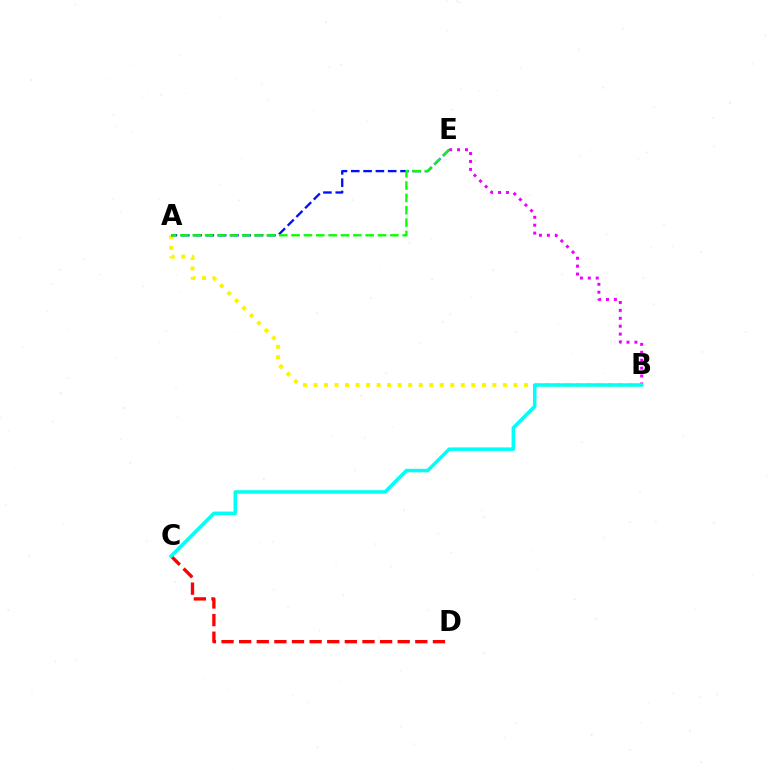{('C', 'D'): [{'color': '#ff0000', 'line_style': 'dashed', 'thickness': 2.39}], ('A', 'B'): [{'color': '#fcf500', 'line_style': 'dotted', 'thickness': 2.86}], ('A', 'E'): [{'color': '#0010ff', 'line_style': 'dashed', 'thickness': 1.67}, {'color': '#08ff00', 'line_style': 'dashed', 'thickness': 1.68}], ('B', 'E'): [{'color': '#ee00ff', 'line_style': 'dotted', 'thickness': 2.15}], ('B', 'C'): [{'color': '#00fff6', 'line_style': 'solid', 'thickness': 2.54}]}